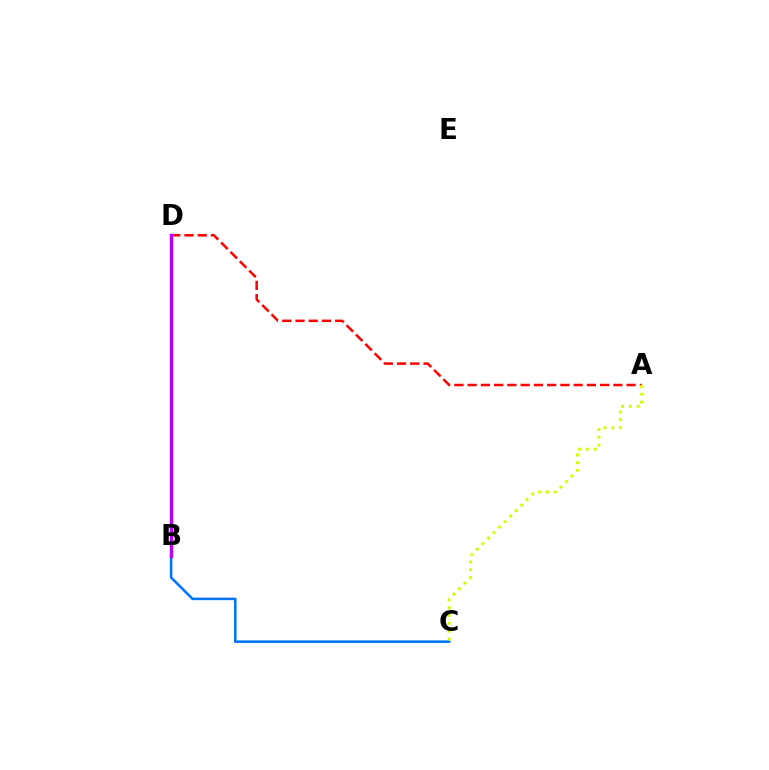{('B', 'C'): [{'color': '#0074ff', 'line_style': 'solid', 'thickness': 1.82}], ('A', 'D'): [{'color': '#ff0000', 'line_style': 'dashed', 'thickness': 1.8}], ('B', 'D'): [{'color': '#00ff5c', 'line_style': 'dashed', 'thickness': 2.02}, {'color': '#b900ff', 'line_style': 'solid', 'thickness': 2.44}], ('A', 'C'): [{'color': '#d1ff00', 'line_style': 'dotted', 'thickness': 2.12}]}